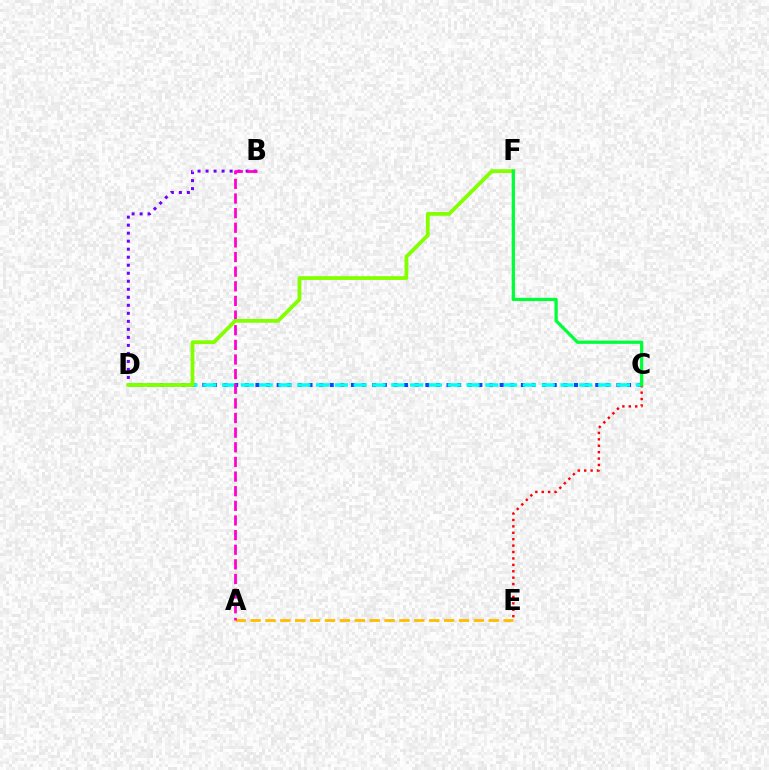{('B', 'D'): [{'color': '#7200ff', 'line_style': 'dotted', 'thickness': 2.18}], ('A', 'E'): [{'color': '#ffbd00', 'line_style': 'dashed', 'thickness': 2.02}], ('C', 'D'): [{'color': '#004bff', 'line_style': 'dotted', 'thickness': 2.89}, {'color': '#00fff6', 'line_style': 'dashed', 'thickness': 2.55}], ('A', 'B'): [{'color': '#ff00cf', 'line_style': 'dashed', 'thickness': 1.99}], ('D', 'F'): [{'color': '#84ff00', 'line_style': 'solid', 'thickness': 2.72}], ('C', 'E'): [{'color': '#ff0000', 'line_style': 'dotted', 'thickness': 1.74}], ('C', 'F'): [{'color': '#00ff39', 'line_style': 'solid', 'thickness': 2.34}]}